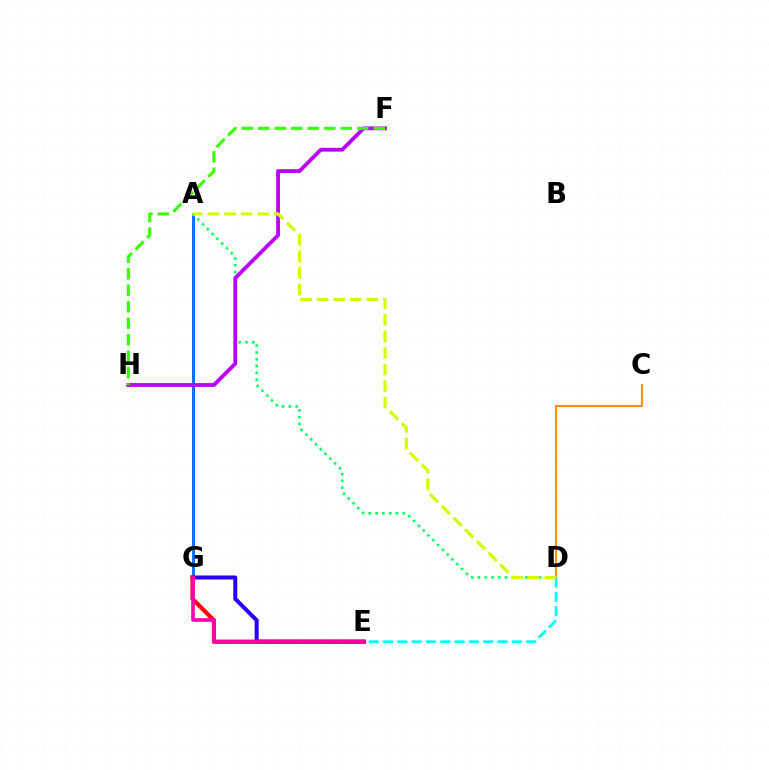{('A', 'G'): [{'color': '#0074ff', 'line_style': 'solid', 'thickness': 2.15}], ('E', 'G'): [{'color': '#2500ff', 'line_style': 'solid', 'thickness': 2.9}, {'color': '#ff0000', 'line_style': 'solid', 'thickness': 2.98}, {'color': '#ff00ac', 'line_style': 'solid', 'thickness': 2.63}], ('A', 'D'): [{'color': '#00ff5c', 'line_style': 'dotted', 'thickness': 1.84}, {'color': '#d1ff00', 'line_style': 'dashed', 'thickness': 2.25}], ('F', 'H'): [{'color': '#b900ff', 'line_style': 'solid', 'thickness': 2.75}, {'color': '#3dff00', 'line_style': 'dashed', 'thickness': 2.24}], ('C', 'D'): [{'color': '#ff9400', 'line_style': 'solid', 'thickness': 1.55}], ('D', 'E'): [{'color': '#00fff6', 'line_style': 'dashed', 'thickness': 1.94}]}